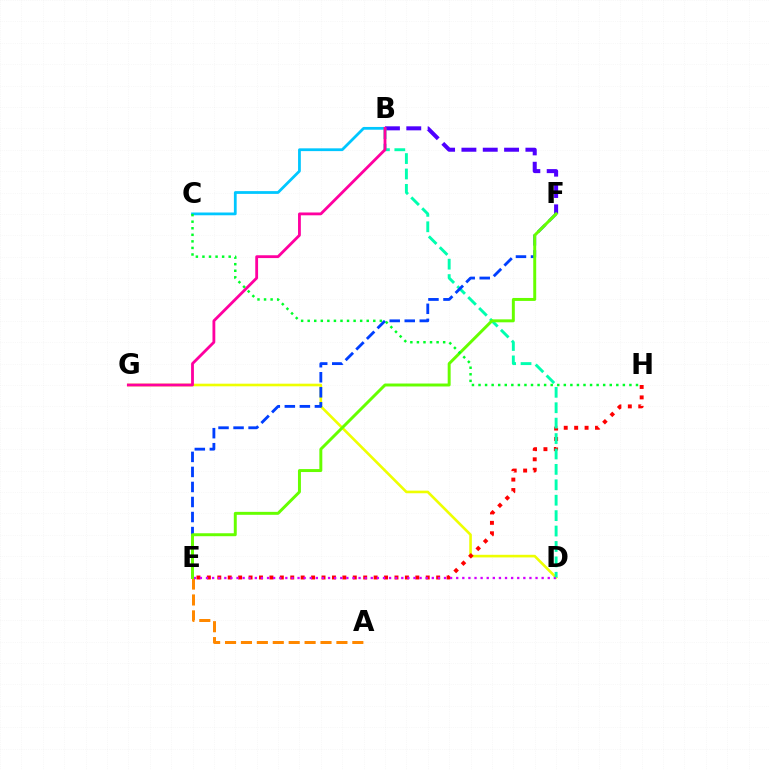{('A', 'E'): [{'color': '#ff8800', 'line_style': 'dashed', 'thickness': 2.16}], ('B', 'C'): [{'color': '#00c7ff', 'line_style': 'solid', 'thickness': 2.0}], ('D', 'G'): [{'color': '#eeff00', 'line_style': 'solid', 'thickness': 1.89}], ('E', 'H'): [{'color': '#ff0000', 'line_style': 'dotted', 'thickness': 2.83}], ('D', 'E'): [{'color': '#d600ff', 'line_style': 'dotted', 'thickness': 1.66}], ('B', 'F'): [{'color': '#4f00ff', 'line_style': 'dashed', 'thickness': 2.9}], ('B', 'D'): [{'color': '#00ffaf', 'line_style': 'dashed', 'thickness': 2.09}], ('E', 'F'): [{'color': '#003fff', 'line_style': 'dashed', 'thickness': 2.04}, {'color': '#66ff00', 'line_style': 'solid', 'thickness': 2.13}], ('B', 'G'): [{'color': '#ff00a0', 'line_style': 'solid', 'thickness': 2.03}], ('C', 'H'): [{'color': '#00ff27', 'line_style': 'dotted', 'thickness': 1.78}]}